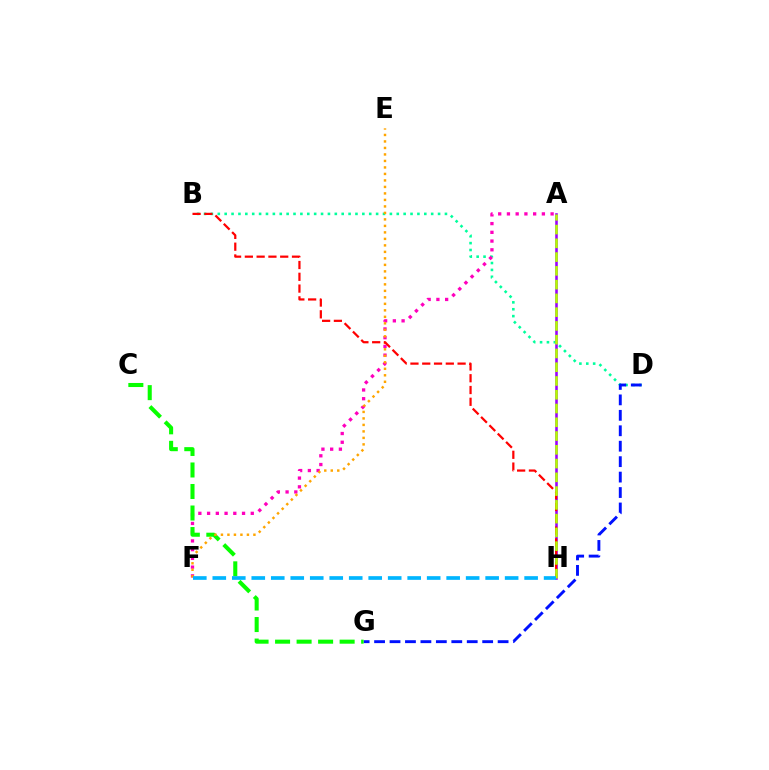{('B', 'D'): [{'color': '#00ff9d', 'line_style': 'dotted', 'thickness': 1.87}], ('D', 'G'): [{'color': '#0010ff', 'line_style': 'dashed', 'thickness': 2.1}], ('A', 'F'): [{'color': '#ff00bd', 'line_style': 'dotted', 'thickness': 2.37}], ('C', 'G'): [{'color': '#08ff00', 'line_style': 'dashed', 'thickness': 2.92}], ('A', 'H'): [{'color': '#9b00ff', 'line_style': 'solid', 'thickness': 1.87}, {'color': '#b3ff00', 'line_style': 'dashed', 'thickness': 1.87}], ('E', 'F'): [{'color': '#ffa500', 'line_style': 'dotted', 'thickness': 1.76}], ('B', 'H'): [{'color': '#ff0000', 'line_style': 'dashed', 'thickness': 1.6}], ('F', 'H'): [{'color': '#00b5ff', 'line_style': 'dashed', 'thickness': 2.65}]}